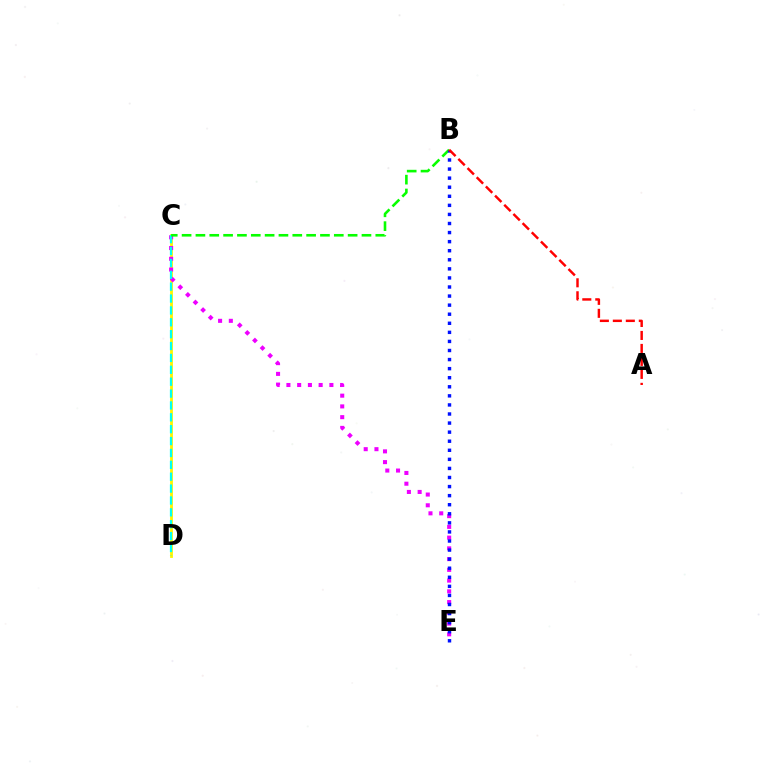{('C', 'D'): [{'color': '#fcf500', 'line_style': 'solid', 'thickness': 2.02}, {'color': '#00fff6', 'line_style': 'dashed', 'thickness': 1.61}], ('C', 'E'): [{'color': '#ee00ff', 'line_style': 'dotted', 'thickness': 2.92}], ('B', 'C'): [{'color': '#08ff00', 'line_style': 'dashed', 'thickness': 1.88}], ('B', 'E'): [{'color': '#0010ff', 'line_style': 'dotted', 'thickness': 2.46}], ('A', 'B'): [{'color': '#ff0000', 'line_style': 'dashed', 'thickness': 1.76}]}